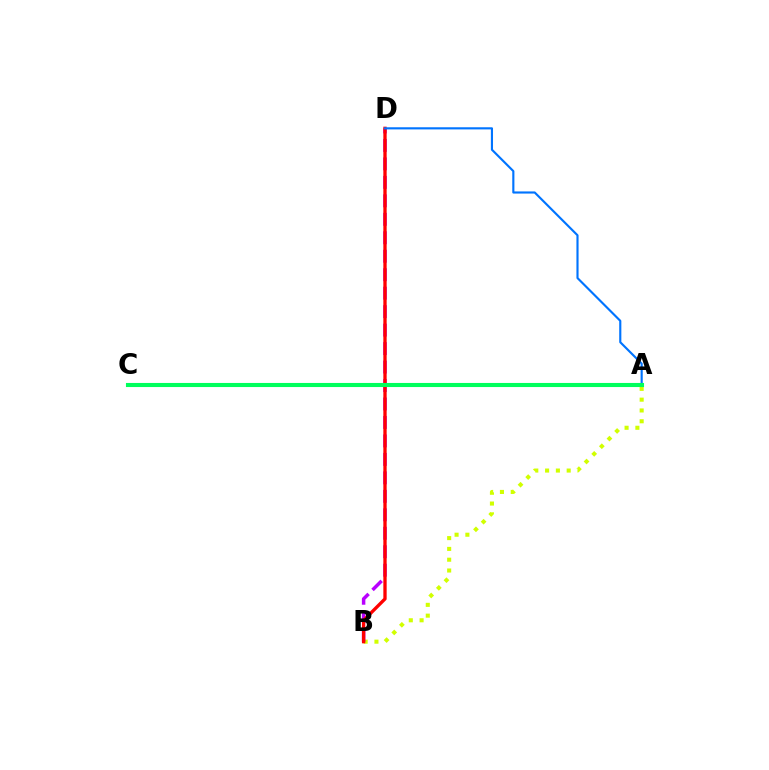{('A', 'B'): [{'color': '#d1ff00', 'line_style': 'dotted', 'thickness': 2.93}], ('B', 'D'): [{'color': '#b900ff', 'line_style': 'dashed', 'thickness': 2.51}, {'color': '#ff0000', 'line_style': 'solid', 'thickness': 2.39}], ('A', 'D'): [{'color': '#0074ff', 'line_style': 'solid', 'thickness': 1.54}], ('A', 'C'): [{'color': '#00ff5c', 'line_style': 'solid', 'thickness': 2.95}]}